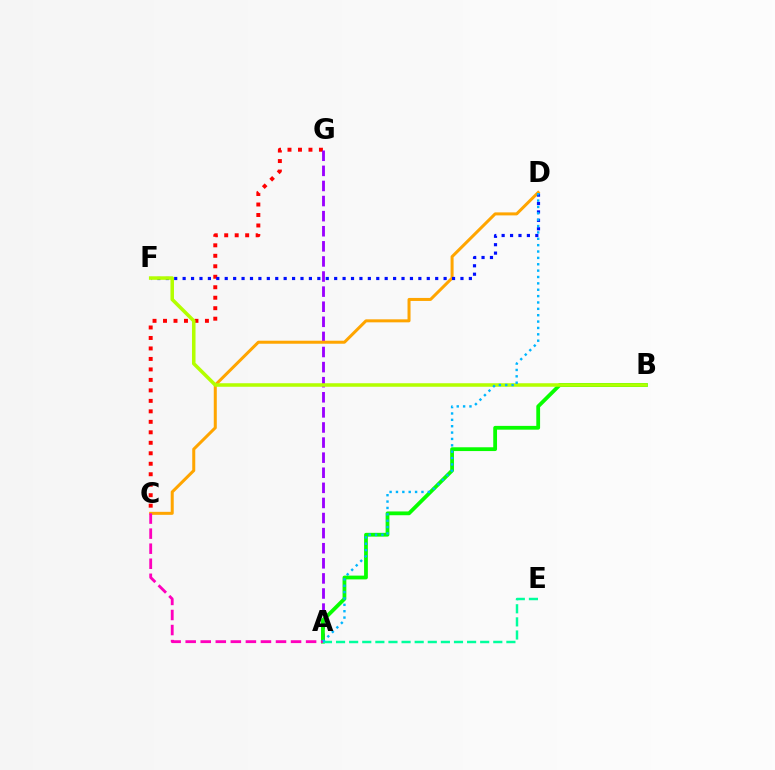{('C', 'G'): [{'color': '#ff0000', 'line_style': 'dotted', 'thickness': 2.85}], ('A', 'G'): [{'color': '#9b00ff', 'line_style': 'dashed', 'thickness': 2.05}], ('C', 'D'): [{'color': '#ffa500', 'line_style': 'solid', 'thickness': 2.17}], ('A', 'B'): [{'color': '#08ff00', 'line_style': 'solid', 'thickness': 2.72}], ('D', 'F'): [{'color': '#0010ff', 'line_style': 'dotted', 'thickness': 2.29}], ('B', 'F'): [{'color': '#b3ff00', 'line_style': 'solid', 'thickness': 2.54}], ('A', 'C'): [{'color': '#ff00bd', 'line_style': 'dashed', 'thickness': 2.04}], ('A', 'E'): [{'color': '#00ff9d', 'line_style': 'dashed', 'thickness': 1.78}], ('A', 'D'): [{'color': '#00b5ff', 'line_style': 'dotted', 'thickness': 1.73}]}